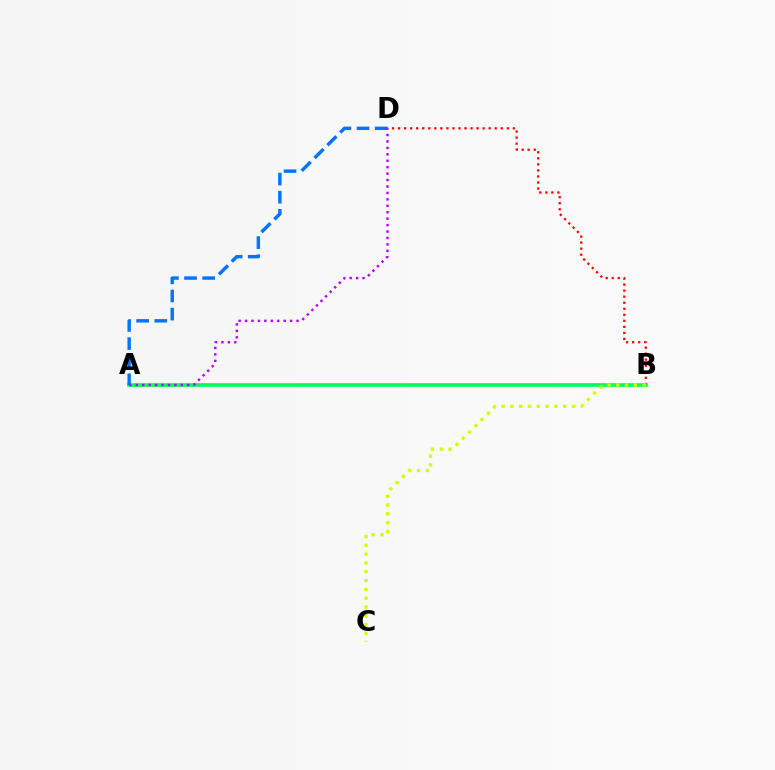{('B', 'D'): [{'color': '#ff0000', 'line_style': 'dotted', 'thickness': 1.64}], ('A', 'B'): [{'color': '#00ff5c', 'line_style': 'solid', 'thickness': 2.65}], ('A', 'D'): [{'color': '#0074ff', 'line_style': 'dashed', 'thickness': 2.46}, {'color': '#b900ff', 'line_style': 'dotted', 'thickness': 1.75}], ('B', 'C'): [{'color': '#d1ff00', 'line_style': 'dotted', 'thickness': 2.4}]}